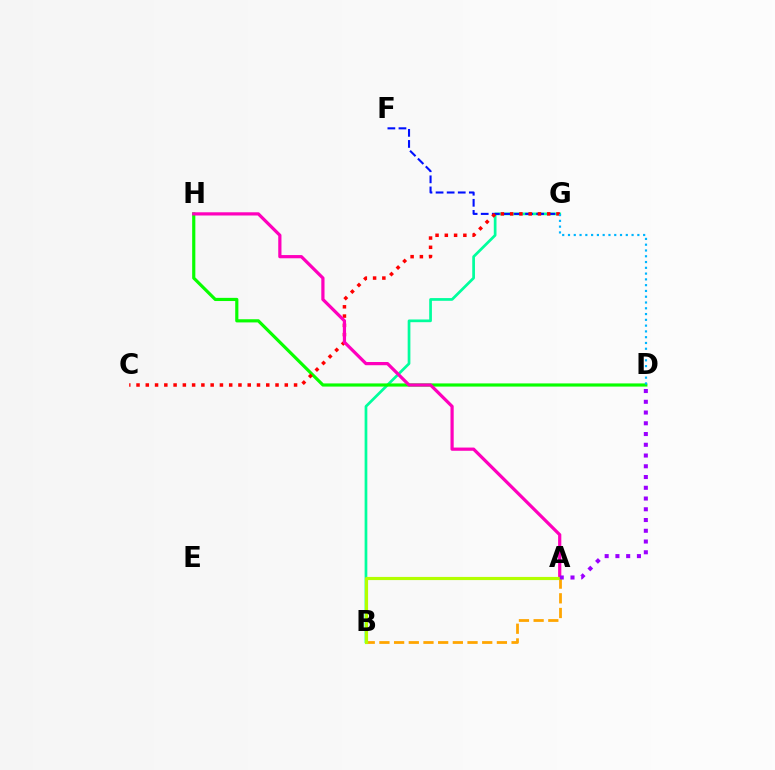{('B', 'G'): [{'color': '#00ff9d', 'line_style': 'solid', 'thickness': 1.95}], ('A', 'B'): [{'color': '#ffa500', 'line_style': 'dashed', 'thickness': 1.99}, {'color': '#b3ff00', 'line_style': 'solid', 'thickness': 2.27}], ('F', 'G'): [{'color': '#0010ff', 'line_style': 'dashed', 'thickness': 1.51}], ('D', 'H'): [{'color': '#08ff00', 'line_style': 'solid', 'thickness': 2.28}], ('C', 'G'): [{'color': '#ff0000', 'line_style': 'dotted', 'thickness': 2.52}], ('A', 'H'): [{'color': '#ff00bd', 'line_style': 'solid', 'thickness': 2.31}], ('D', 'G'): [{'color': '#00b5ff', 'line_style': 'dotted', 'thickness': 1.57}], ('A', 'D'): [{'color': '#9b00ff', 'line_style': 'dotted', 'thickness': 2.92}]}